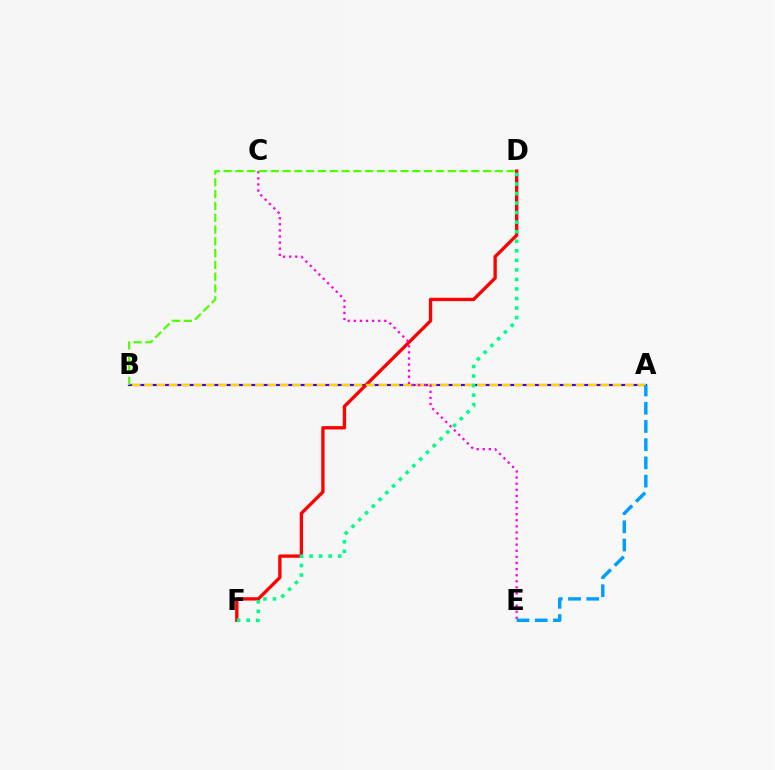{('A', 'B'): [{'color': '#3700ff', 'line_style': 'solid', 'thickness': 1.56}, {'color': '#ffd500', 'line_style': 'dashed', 'thickness': 1.68}], ('D', 'F'): [{'color': '#ff0000', 'line_style': 'solid', 'thickness': 2.4}, {'color': '#00ff86', 'line_style': 'dotted', 'thickness': 2.59}], ('C', 'E'): [{'color': '#ff00ed', 'line_style': 'dotted', 'thickness': 1.66}], ('B', 'D'): [{'color': '#4fff00', 'line_style': 'dashed', 'thickness': 1.6}], ('A', 'E'): [{'color': '#009eff', 'line_style': 'dashed', 'thickness': 2.47}]}